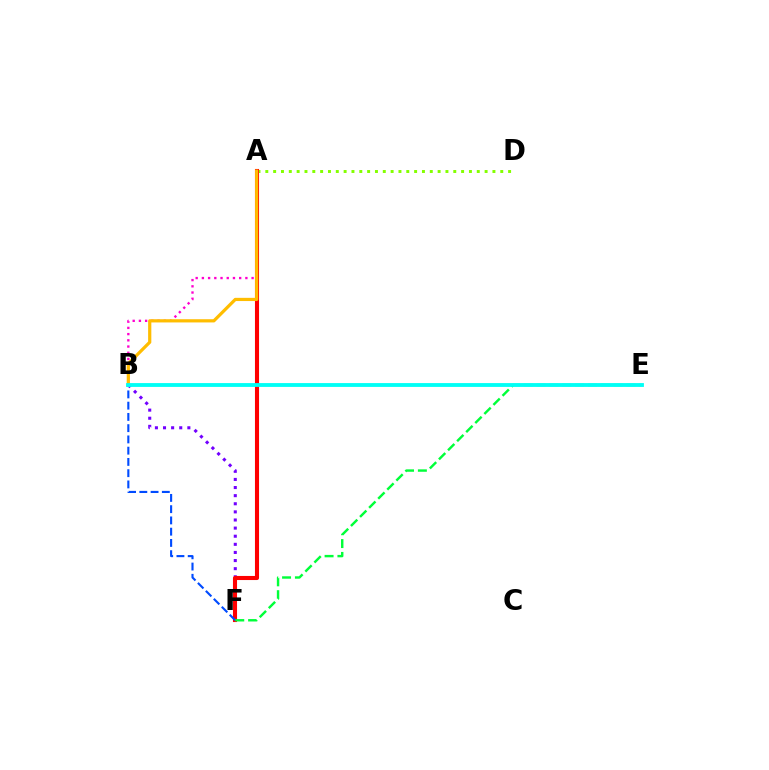{('A', 'D'): [{'color': '#84ff00', 'line_style': 'dotted', 'thickness': 2.13}], ('B', 'F'): [{'color': '#7200ff', 'line_style': 'dotted', 'thickness': 2.2}, {'color': '#004bff', 'line_style': 'dashed', 'thickness': 1.53}], ('A', 'F'): [{'color': '#ff0000', 'line_style': 'solid', 'thickness': 2.94}], ('A', 'B'): [{'color': '#ff00cf', 'line_style': 'dotted', 'thickness': 1.69}, {'color': '#ffbd00', 'line_style': 'solid', 'thickness': 2.31}], ('E', 'F'): [{'color': '#00ff39', 'line_style': 'dashed', 'thickness': 1.74}], ('B', 'E'): [{'color': '#00fff6', 'line_style': 'solid', 'thickness': 2.75}]}